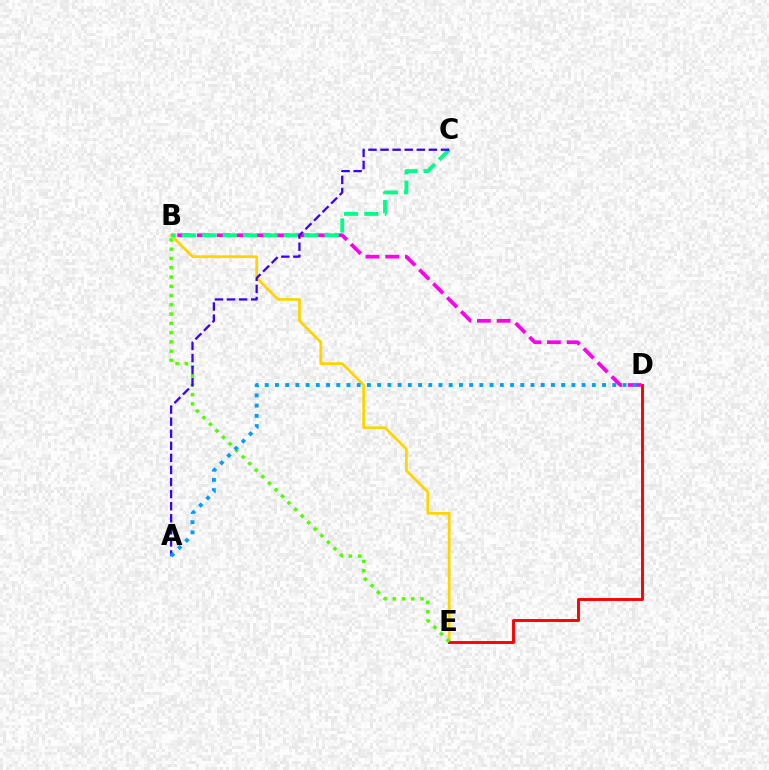{('B', 'E'): [{'color': '#ffd500', 'line_style': 'solid', 'thickness': 1.97}, {'color': '#4fff00', 'line_style': 'dotted', 'thickness': 2.52}], ('B', 'D'): [{'color': '#ff00ed', 'line_style': 'dashed', 'thickness': 2.68}], ('D', 'E'): [{'color': '#ff0000', 'line_style': 'solid', 'thickness': 2.09}], ('B', 'C'): [{'color': '#00ff86', 'line_style': 'dashed', 'thickness': 2.77}], ('A', 'C'): [{'color': '#3700ff', 'line_style': 'dashed', 'thickness': 1.64}], ('A', 'D'): [{'color': '#009eff', 'line_style': 'dotted', 'thickness': 2.78}]}